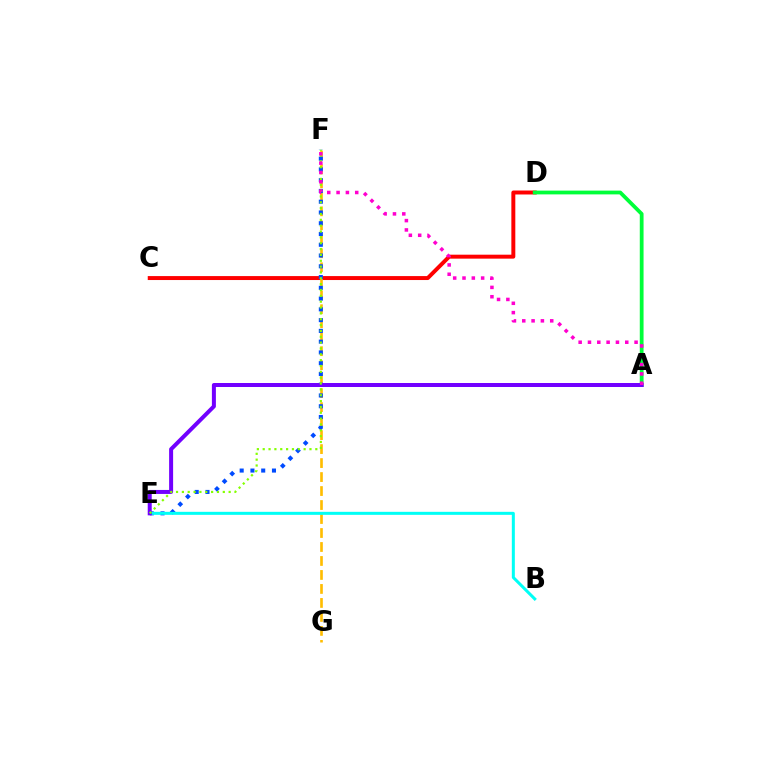{('C', 'D'): [{'color': '#ff0000', 'line_style': 'solid', 'thickness': 2.85}], ('A', 'D'): [{'color': '#00ff39', 'line_style': 'solid', 'thickness': 2.72}], ('F', 'G'): [{'color': '#ffbd00', 'line_style': 'dashed', 'thickness': 1.9}], ('E', 'F'): [{'color': '#004bff', 'line_style': 'dotted', 'thickness': 2.92}, {'color': '#84ff00', 'line_style': 'dotted', 'thickness': 1.59}], ('B', 'E'): [{'color': '#00fff6', 'line_style': 'solid', 'thickness': 2.17}], ('A', 'E'): [{'color': '#7200ff', 'line_style': 'solid', 'thickness': 2.88}], ('A', 'F'): [{'color': '#ff00cf', 'line_style': 'dotted', 'thickness': 2.53}]}